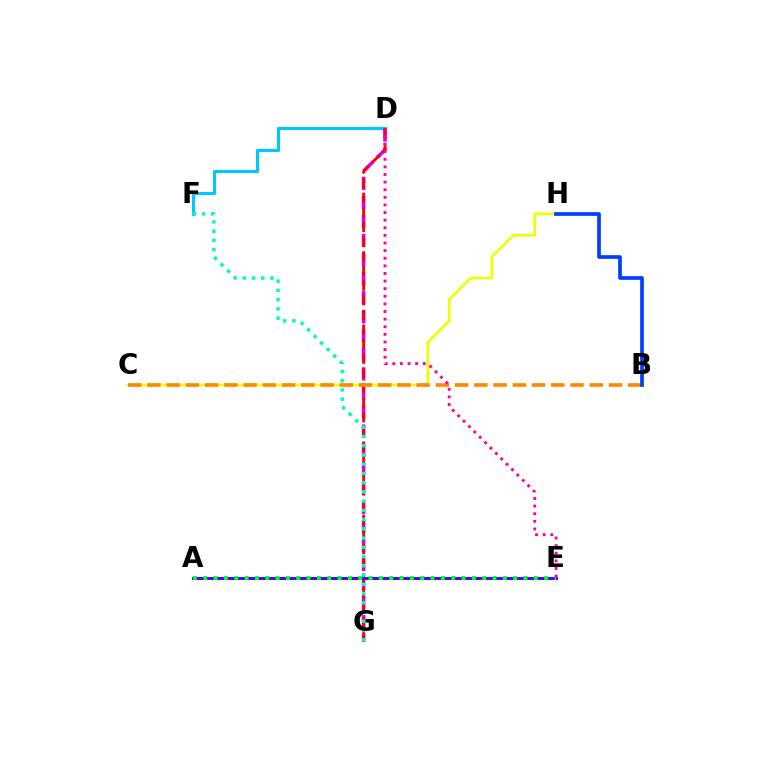{('C', 'H'): [{'color': '#eeff00', 'line_style': 'solid', 'thickness': 1.92}], ('A', 'E'): [{'color': '#66ff00', 'line_style': 'dashed', 'thickness': 2.34}, {'color': '#4f00ff', 'line_style': 'solid', 'thickness': 2.13}, {'color': '#00ff27', 'line_style': 'dotted', 'thickness': 2.81}], ('D', 'F'): [{'color': '#00c7ff', 'line_style': 'solid', 'thickness': 2.24}], ('D', 'G'): [{'color': '#d600ff', 'line_style': 'dashed', 'thickness': 2.59}, {'color': '#ff0000', 'line_style': 'dashed', 'thickness': 1.99}], ('B', 'C'): [{'color': '#ff8800', 'line_style': 'dashed', 'thickness': 2.61}], ('B', 'H'): [{'color': '#003fff', 'line_style': 'solid', 'thickness': 2.66}], ('F', 'G'): [{'color': '#00ffaf', 'line_style': 'dotted', 'thickness': 2.51}], ('D', 'E'): [{'color': '#ff00a0', 'line_style': 'dotted', 'thickness': 2.07}]}